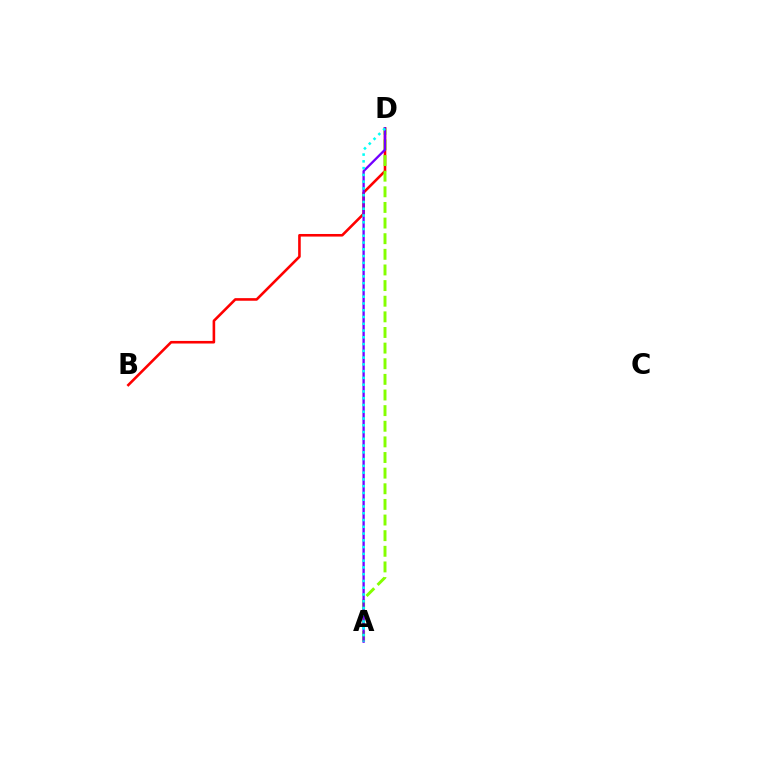{('B', 'D'): [{'color': '#ff0000', 'line_style': 'solid', 'thickness': 1.87}], ('A', 'D'): [{'color': '#84ff00', 'line_style': 'dashed', 'thickness': 2.12}, {'color': '#7200ff', 'line_style': 'solid', 'thickness': 1.66}, {'color': '#00fff6', 'line_style': 'dotted', 'thickness': 1.84}]}